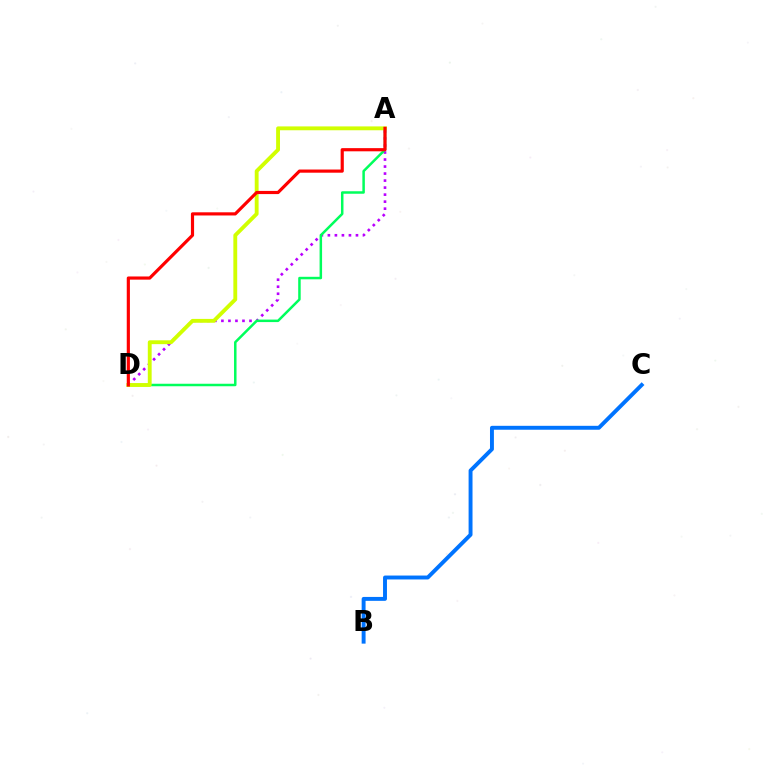{('A', 'D'): [{'color': '#b900ff', 'line_style': 'dotted', 'thickness': 1.91}, {'color': '#00ff5c', 'line_style': 'solid', 'thickness': 1.8}, {'color': '#d1ff00', 'line_style': 'solid', 'thickness': 2.78}, {'color': '#ff0000', 'line_style': 'solid', 'thickness': 2.28}], ('B', 'C'): [{'color': '#0074ff', 'line_style': 'solid', 'thickness': 2.82}]}